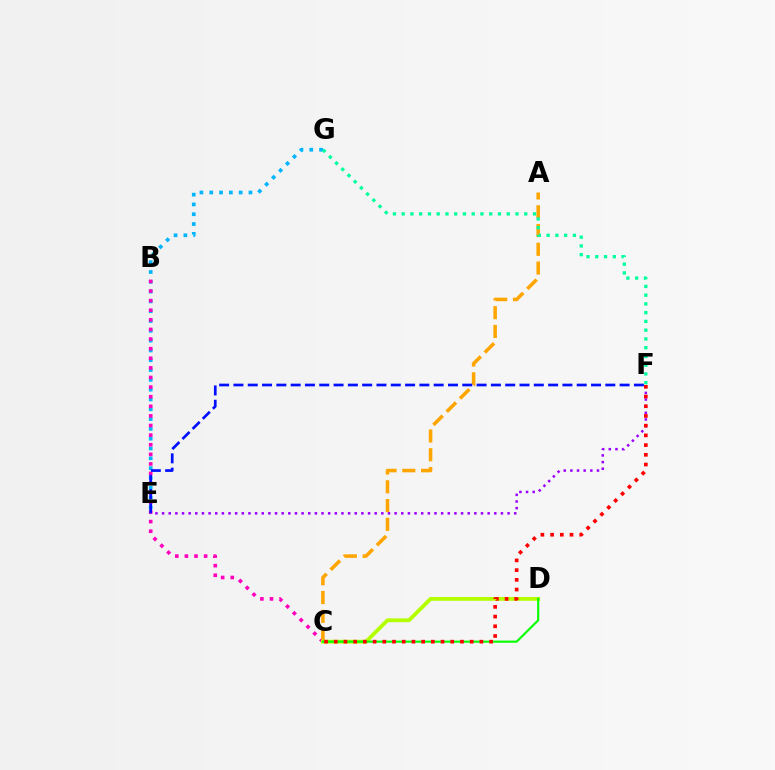{('E', 'G'): [{'color': '#00b5ff', 'line_style': 'dotted', 'thickness': 2.66}], ('B', 'C'): [{'color': '#ff00bd', 'line_style': 'dotted', 'thickness': 2.61}], ('A', 'C'): [{'color': '#ffa500', 'line_style': 'dashed', 'thickness': 2.55}], ('C', 'D'): [{'color': '#b3ff00', 'line_style': 'solid', 'thickness': 2.74}, {'color': '#08ff00', 'line_style': 'solid', 'thickness': 1.55}], ('E', 'F'): [{'color': '#0010ff', 'line_style': 'dashed', 'thickness': 1.94}, {'color': '#9b00ff', 'line_style': 'dotted', 'thickness': 1.81}], ('F', 'G'): [{'color': '#00ff9d', 'line_style': 'dotted', 'thickness': 2.38}], ('C', 'F'): [{'color': '#ff0000', 'line_style': 'dotted', 'thickness': 2.64}]}